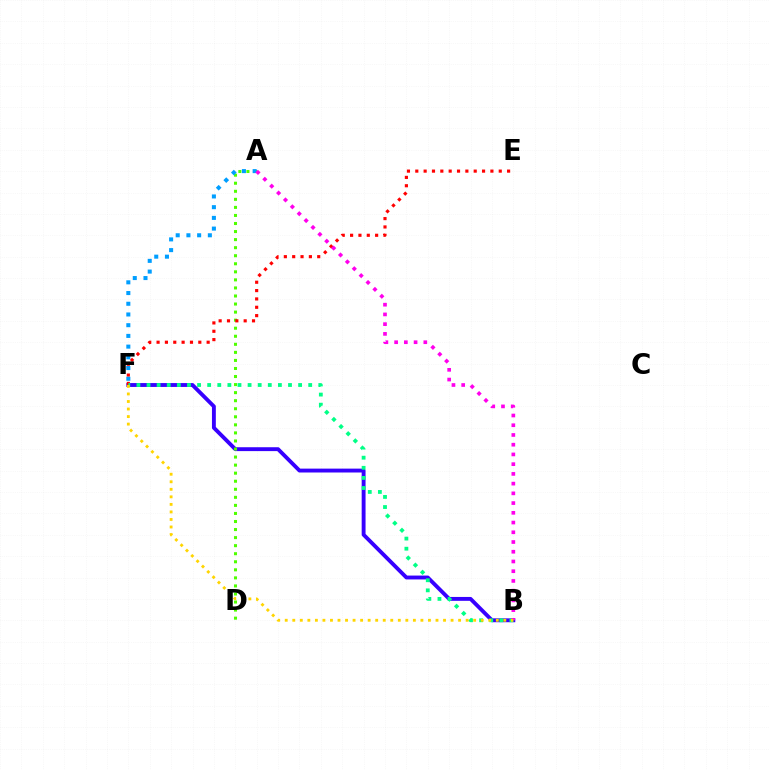{('B', 'F'): [{'color': '#3700ff', 'line_style': 'solid', 'thickness': 2.79}, {'color': '#00ff86', 'line_style': 'dotted', 'thickness': 2.75}, {'color': '#ffd500', 'line_style': 'dotted', 'thickness': 2.05}], ('A', 'D'): [{'color': '#4fff00', 'line_style': 'dotted', 'thickness': 2.19}], ('E', 'F'): [{'color': '#ff0000', 'line_style': 'dotted', 'thickness': 2.27}], ('A', 'F'): [{'color': '#009eff', 'line_style': 'dotted', 'thickness': 2.91}], ('A', 'B'): [{'color': '#ff00ed', 'line_style': 'dotted', 'thickness': 2.64}]}